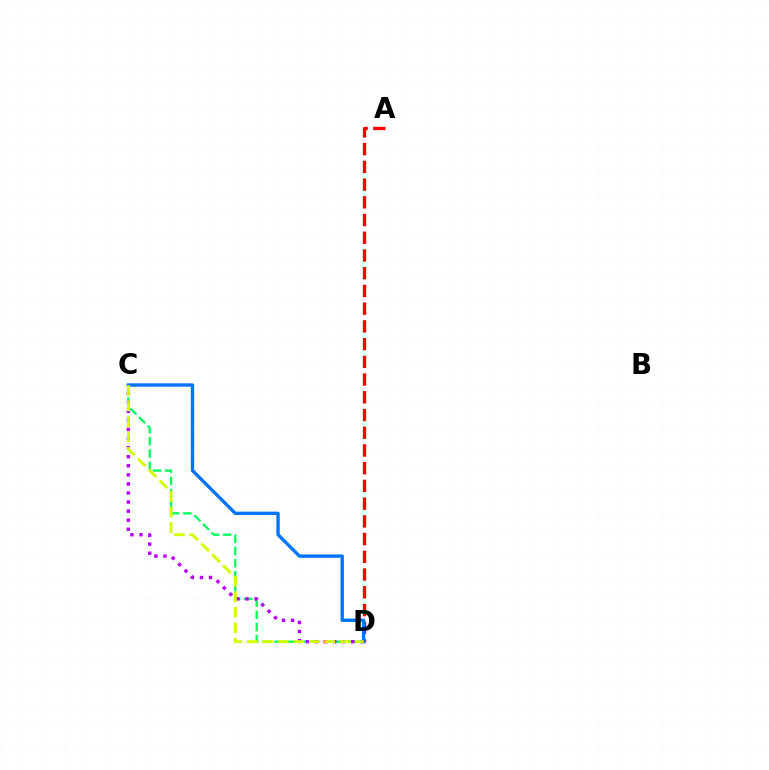{('A', 'D'): [{'color': '#ff0000', 'line_style': 'dashed', 'thickness': 2.41}], ('C', 'D'): [{'color': '#00ff5c', 'line_style': 'dashed', 'thickness': 1.65}, {'color': '#b900ff', 'line_style': 'dotted', 'thickness': 2.46}, {'color': '#0074ff', 'line_style': 'solid', 'thickness': 2.41}, {'color': '#d1ff00', 'line_style': 'dashed', 'thickness': 2.1}]}